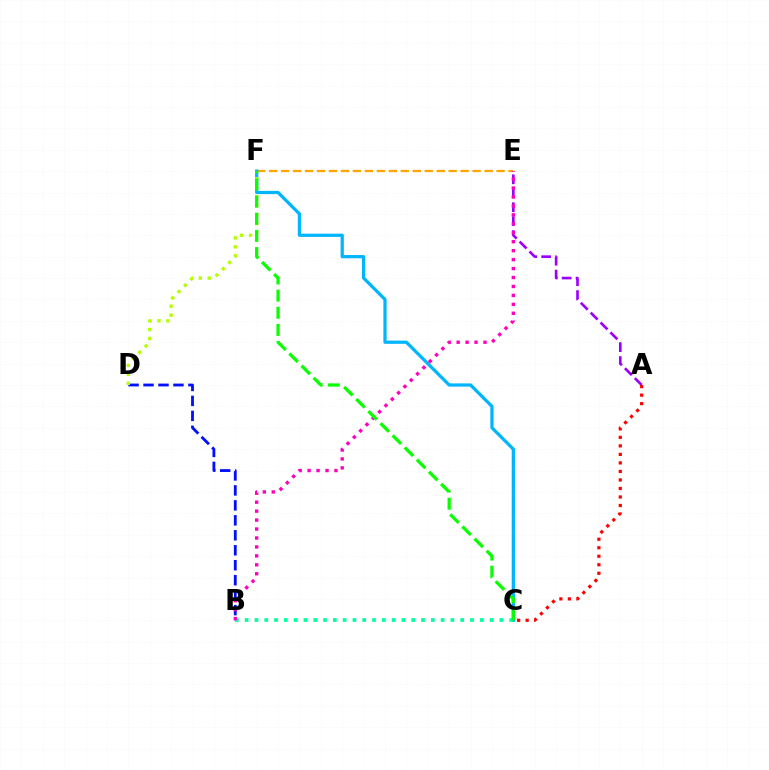{('E', 'F'): [{'color': '#ffa500', 'line_style': 'dashed', 'thickness': 1.63}], ('B', 'D'): [{'color': '#0010ff', 'line_style': 'dashed', 'thickness': 2.03}], ('A', 'E'): [{'color': '#9b00ff', 'line_style': 'dashed', 'thickness': 1.9}], ('C', 'F'): [{'color': '#00b5ff', 'line_style': 'solid', 'thickness': 2.33}, {'color': '#08ff00', 'line_style': 'dashed', 'thickness': 2.33}], ('B', 'C'): [{'color': '#00ff9d', 'line_style': 'dotted', 'thickness': 2.66}], ('D', 'F'): [{'color': '#b3ff00', 'line_style': 'dotted', 'thickness': 2.43}], ('A', 'C'): [{'color': '#ff0000', 'line_style': 'dotted', 'thickness': 2.31}], ('B', 'E'): [{'color': '#ff00bd', 'line_style': 'dotted', 'thickness': 2.43}]}